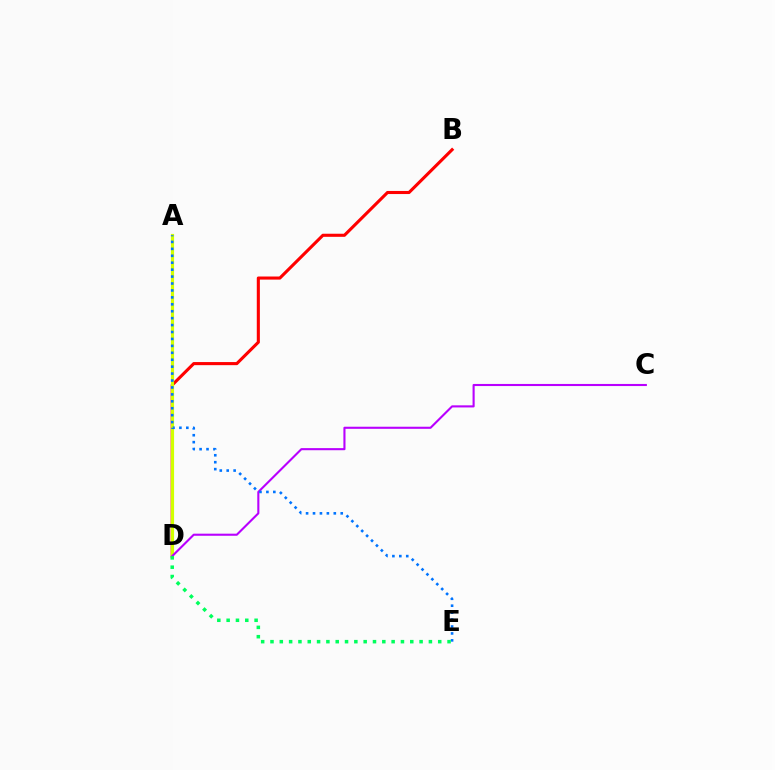{('B', 'D'): [{'color': '#ff0000', 'line_style': 'solid', 'thickness': 2.23}], ('A', 'D'): [{'color': '#d1ff00', 'line_style': 'solid', 'thickness': 2.28}], ('C', 'D'): [{'color': '#b900ff', 'line_style': 'solid', 'thickness': 1.51}], ('A', 'E'): [{'color': '#0074ff', 'line_style': 'dotted', 'thickness': 1.88}], ('D', 'E'): [{'color': '#00ff5c', 'line_style': 'dotted', 'thickness': 2.53}]}